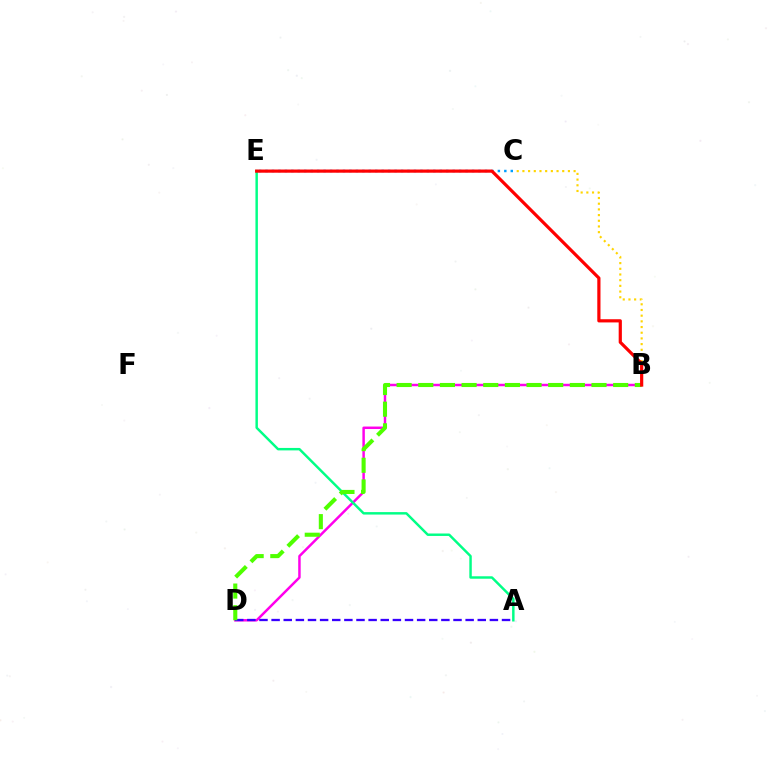{('B', 'C'): [{'color': '#ffd500', 'line_style': 'dotted', 'thickness': 1.55}], ('B', 'D'): [{'color': '#ff00ed', 'line_style': 'solid', 'thickness': 1.78}, {'color': '#4fff00', 'line_style': 'dashed', 'thickness': 2.94}], ('A', 'D'): [{'color': '#3700ff', 'line_style': 'dashed', 'thickness': 1.65}], ('A', 'E'): [{'color': '#00ff86', 'line_style': 'solid', 'thickness': 1.77}], ('C', 'E'): [{'color': '#009eff', 'line_style': 'dotted', 'thickness': 1.75}], ('B', 'E'): [{'color': '#ff0000', 'line_style': 'solid', 'thickness': 2.3}]}